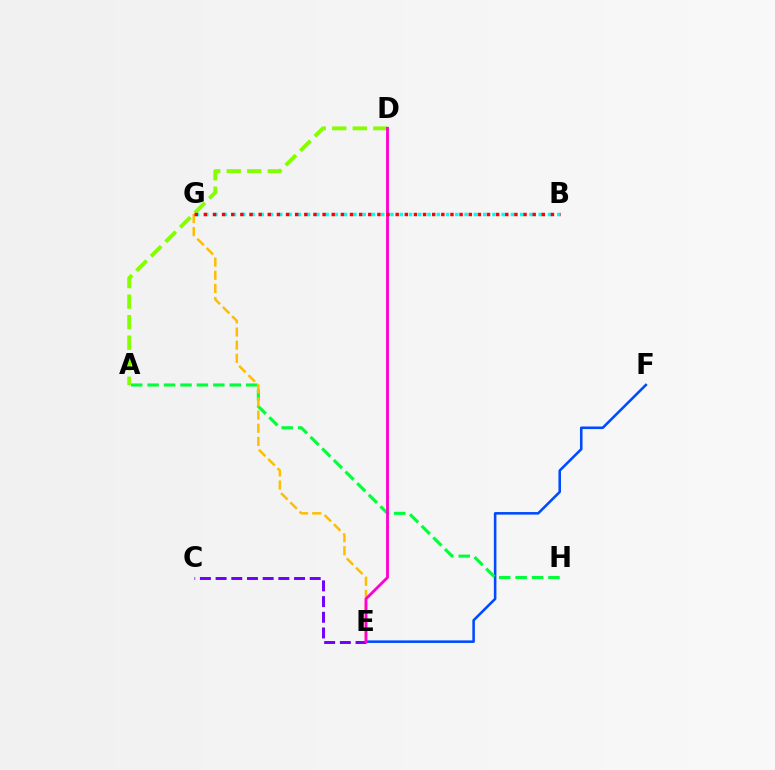{('E', 'F'): [{'color': '#004bff', 'line_style': 'solid', 'thickness': 1.84}], ('A', 'H'): [{'color': '#00ff39', 'line_style': 'dashed', 'thickness': 2.23}], ('C', 'E'): [{'color': '#7200ff', 'line_style': 'dashed', 'thickness': 2.13}], ('E', 'G'): [{'color': '#ffbd00', 'line_style': 'dashed', 'thickness': 1.79}], ('B', 'G'): [{'color': '#00fff6', 'line_style': 'dotted', 'thickness': 2.52}, {'color': '#ff0000', 'line_style': 'dotted', 'thickness': 2.48}], ('A', 'D'): [{'color': '#84ff00', 'line_style': 'dashed', 'thickness': 2.79}], ('D', 'E'): [{'color': '#ff00cf', 'line_style': 'solid', 'thickness': 2.04}]}